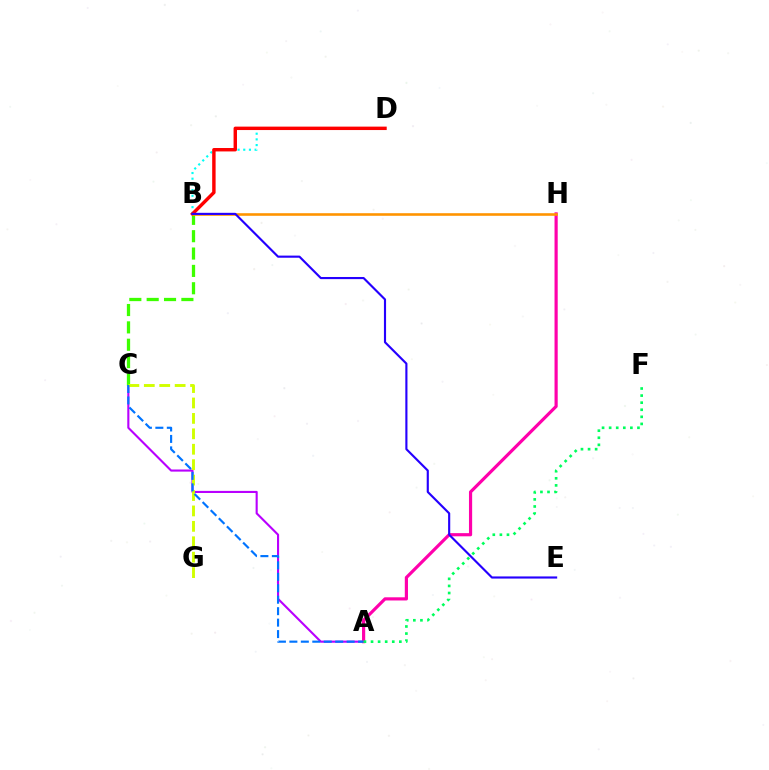{('A', 'C'): [{'color': '#b900ff', 'line_style': 'solid', 'thickness': 1.52}, {'color': '#0074ff', 'line_style': 'dashed', 'thickness': 1.56}], ('B', 'C'): [{'color': '#3dff00', 'line_style': 'dashed', 'thickness': 2.36}], ('C', 'G'): [{'color': '#d1ff00', 'line_style': 'dashed', 'thickness': 2.09}], ('A', 'H'): [{'color': '#ff00ac', 'line_style': 'solid', 'thickness': 2.29}], ('B', 'D'): [{'color': '#00fff6', 'line_style': 'dotted', 'thickness': 1.54}, {'color': '#ff0000', 'line_style': 'solid', 'thickness': 2.46}], ('B', 'H'): [{'color': '#ff9400', 'line_style': 'solid', 'thickness': 1.87}], ('B', 'E'): [{'color': '#2500ff', 'line_style': 'solid', 'thickness': 1.54}], ('A', 'F'): [{'color': '#00ff5c', 'line_style': 'dotted', 'thickness': 1.92}]}